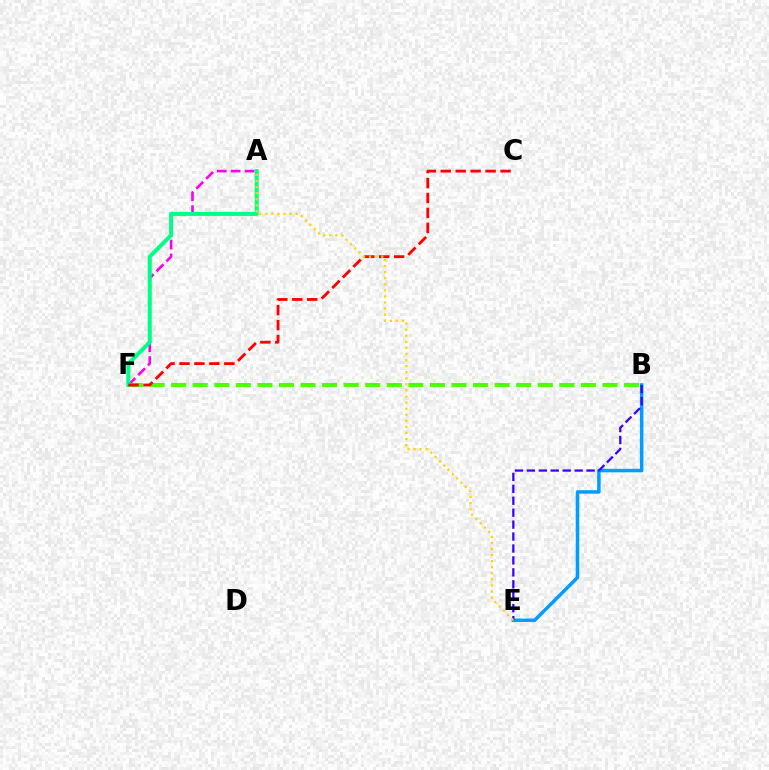{('B', 'E'): [{'color': '#009eff', 'line_style': 'solid', 'thickness': 2.53}, {'color': '#3700ff', 'line_style': 'dashed', 'thickness': 1.62}], ('A', 'F'): [{'color': '#ff00ed', 'line_style': 'dashed', 'thickness': 1.89}, {'color': '#00ff86', 'line_style': 'solid', 'thickness': 2.9}], ('B', 'F'): [{'color': '#4fff00', 'line_style': 'dashed', 'thickness': 2.93}], ('C', 'F'): [{'color': '#ff0000', 'line_style': 'dashed', 'thickness': 2.03}], ('A', 'E'): [{'color': '#ffd500', 'line_style': 'dotted', 'thickness': 1.65}]}